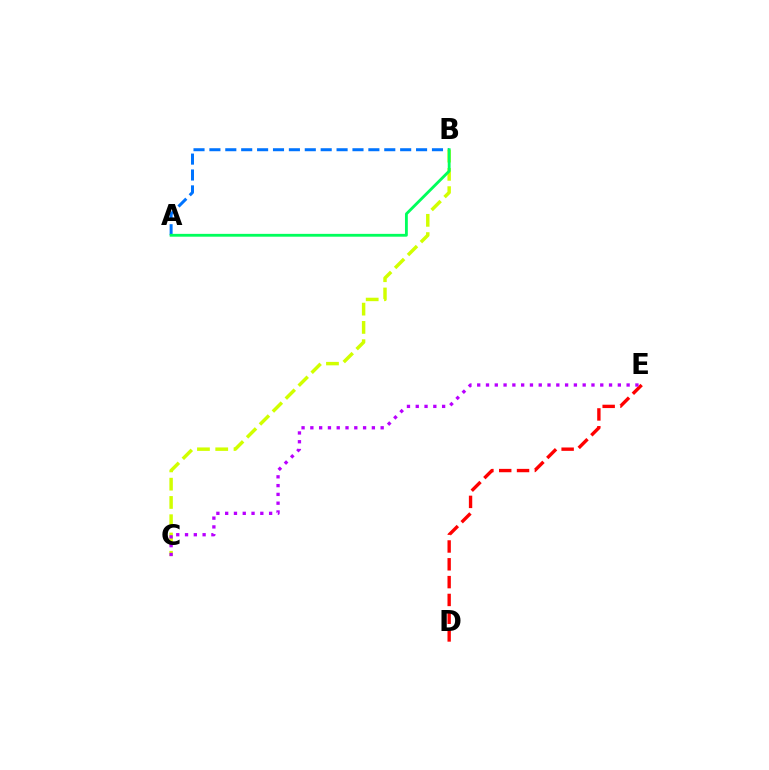{('D', 'E'): [{'color': '#ff0000', 'line_style': 'dashed', 'thickness': 2.42}], ('A', 'B'): [{'color': '#0074ff', 'line_style': 'dashed', 'thickness': 2.16}, {'color': '#00ff5c', 'line_style': 'solid', 'thickness': 2.04}], ('B', 'C'): [{'color': '#d1ff00', 'line_style': 'dashed', 'thickness': 2.48}], ('C', 'E'): [{'color': '#b900ff', 'line_style': 'dotted', 'thickness': 2.39}]}